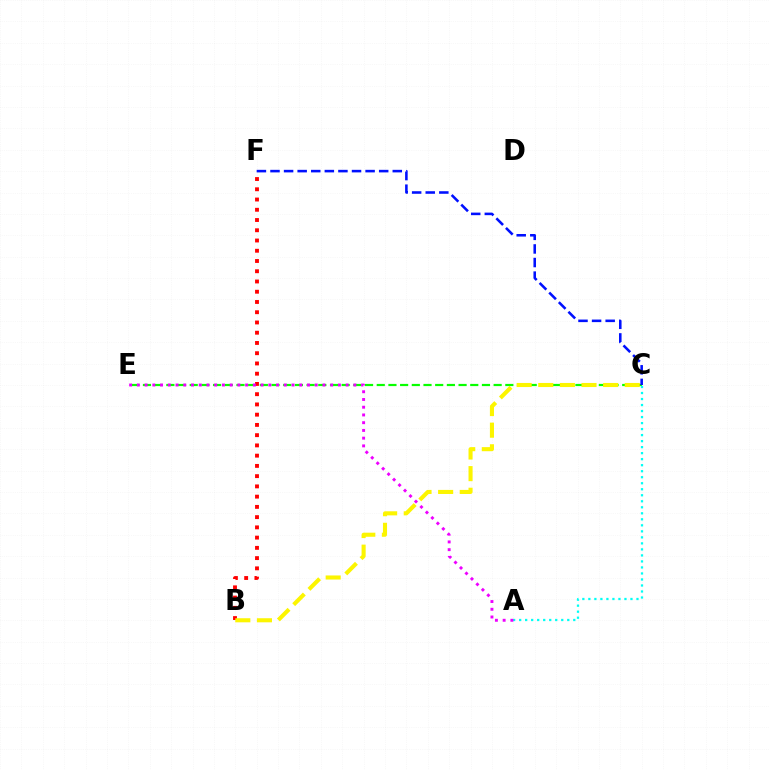{('C', 'E'): [{'color': '#08ff00', 'line_style': 'dashed', 'thickness': 1.59}], ('B', 'F'): [{'color': '#ff0000', 'line_style': 'dotted', 'thickness': 2.78}], ('C', 'F'): [{'color': '#0010ff', 'line_style': 'dashed', 'thickness': 1.85}], ('B', 'C'): [{'color': '#fcf500', 'line_style': 'dashed', 'thickness': 2.94}], ('A', 'C'): [{'color': '#00fff6', 'line_style': 'dotted', 'thickness': 1.63}], ('A', 'E'): [{'color': '#ee00ff', 'line_style': 'dotted', 'thickness': 2.1}]}